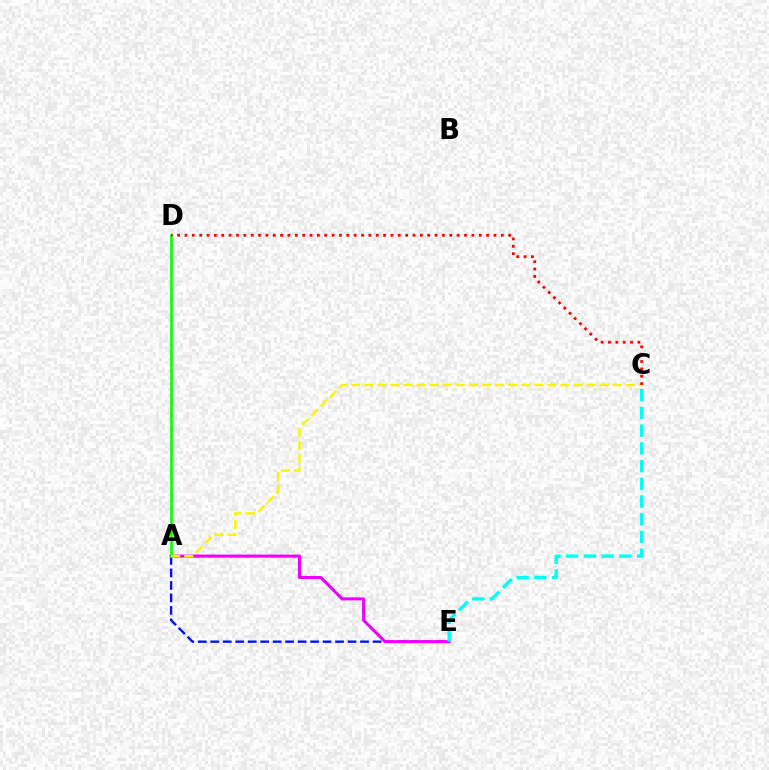{('A', 'E'): [{'color': '#0010ff', 'line_style': 'dashed', 'thickness': 1.7}, {'color': '#ee00ff', 'line_style': 'solid', 'thickness': 2.2}], ('A', 'D'): [{'color': '#08ff00', 'line_style': 'solid', 'thickness': 1.88}], ('A', 'C'): [{'color': '#fcf500', 'line_style': 'dashed', 'thickness': 1.78}], ('C', 'E'): [{'color': '#00fff6', 'line_style': 'dashed', 'thickness': 2.41}], ('C', 'D'): [{'color': '#ff0000', 'line_style': 'dotted', 'thickness': 2.0}]}